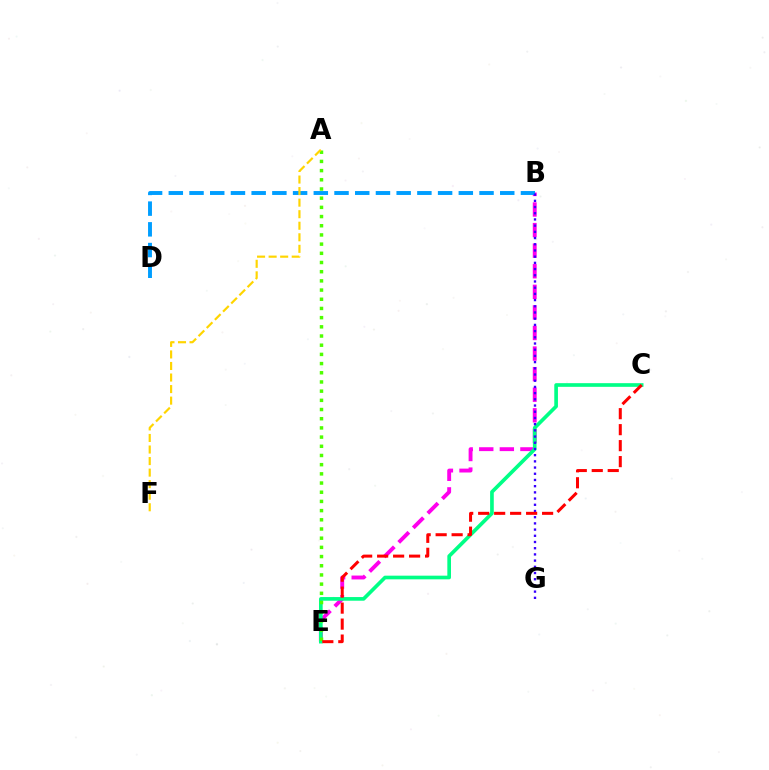{('B', 'E'): [{'color': '#ff00ed', 'line_style': 'dashed', 'thickness': 2.8}], ('C', 'E'): [{'color': '#00ff86', 'line_style': 'solid', 'thickness': 2.64}, {'color': '#ff0000', 'line_style': 'dashed', 'thickness': 2.17}], ('B', 'D'): [{'color': '#009eff', 'line_style': 'dashed', 'thickness': 2.81}], ('B', 'G'): [{'color': '#3700ff', 'line_style': 'dotted', 'thickness': 1.69}], ('A', 'E'): [{'color': '#4fff00', 'line_style': 'dotted', 'thickness': 2.5}], ('A', 'F'): [{'color': '#ffd500', 'line_style': 'dashed', 'thickness': 1.57}]}